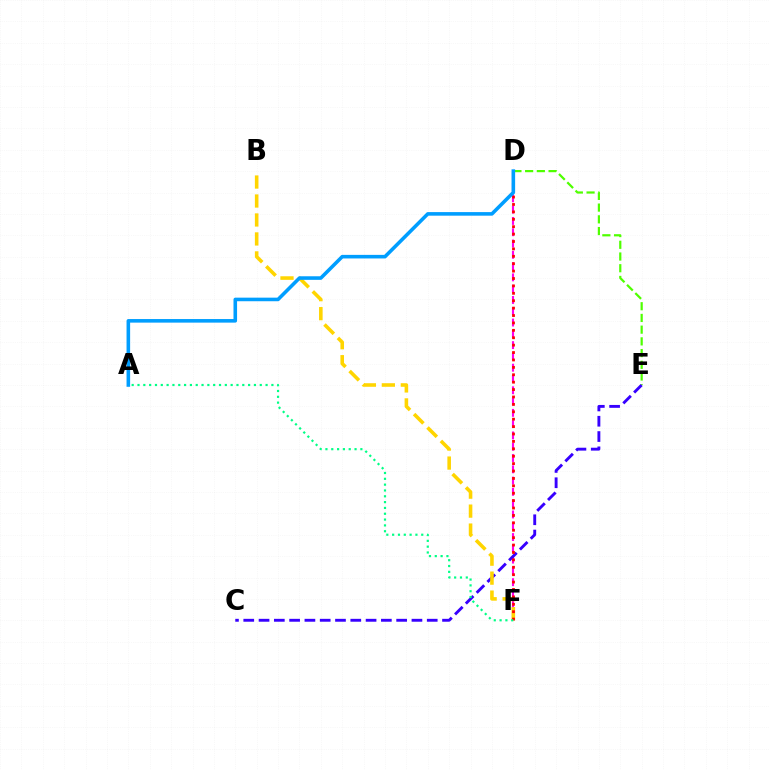{('D', 'E'): [{'color': '#4fff00', 'line_style': 'dashed', 'thickness': 1.59}], ('D', 'F'): [{'color': '#ff00ed', 'line_style': 'dashed', 'thickness': 1.53}, {'color': '#ff0000', 'line_style': 'dotted', 'thickness': 2.01}], ('C', 'E'): [{'color': '#3700ff', 'line_style': 'dashed', 'thickness': 2.08}], ('B', 'F'): [{'color': '#ffd500', 'line_style': 'dashed', 'thickness': 2.58}], ('A', 'F'): [{'color': '#00ff86', 'line_style': 'dotted', 'thickness': 1.58}], ('A', 'D'): [{'color': '#009eff', 'line_style': 'solid', 'thickness': 2.58}]}